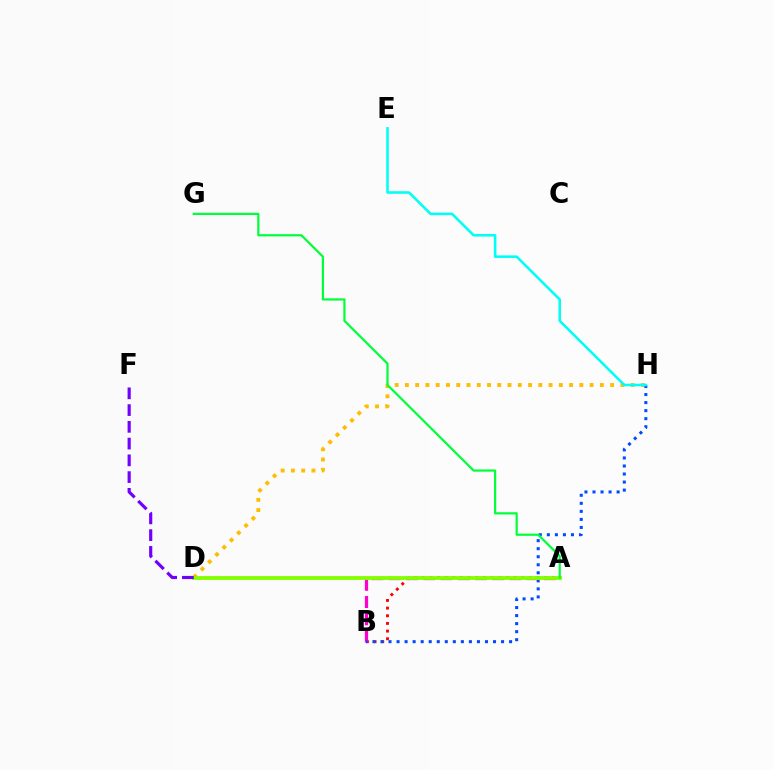{('A', 'B'): [{'color': '#ff0000', 'line_style': 'dotted', 'thickness': 2.08}, {'color': '#ff00cf', 'line_style': 'dashed', 'thickness': 2.34}], ('D', 'H'): [{'color': '#ffbd00', 'line_style': 'dotted', 'thickness': 2.79}], ('B', 'H'): [{'color': '#004bff', 'line_style': 'dotted', 'thickness': 2.18}], ('A', 'D'): [{'color': '#84ff00', 'line_style': 'solid', 'thickness': 2.76}], ('A', 'G'): [{'color': '#00ff39', 'line_style': 'solid', 'thickness': 1.59}], ('D', 'F'): [{'color': '#7200ff', 'line_style': 'dashed', 'thickness': 2.28}], ('E', 'H'): [{'color': '#00fff6', 'line_style': 'solid', 'thickness': 1.84}]}